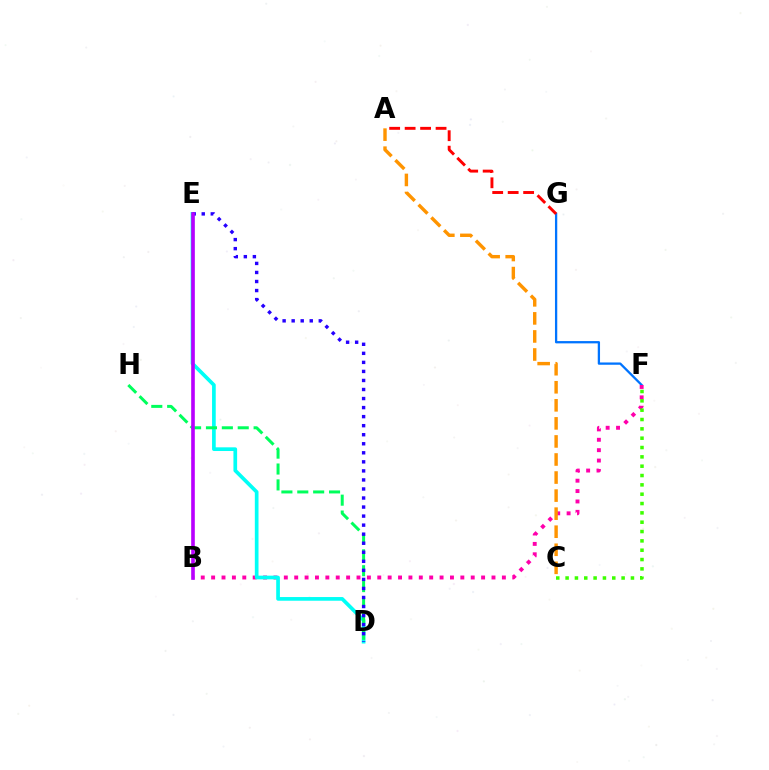{('F', 'G'): [{'color': '#0074ff', 'line_style': 'solid', 'thickness': 1.65}], ('B', 'F'): [{'color': '#ff00ac', 'line_style': 'dotted', 'thickness': 2.82}], ('C', 'F'): [{'color': '#3dff00', 'line_style': 'dotted', 'thickness': 2.54}], ('D', 'E'): [{'color': '#00fff6', 'line_style': 'solid', 'thickness': 2.65}, {'color': '#2500ff', 'line_style': 'dotted', 'thickness': 2.46}], ('D', 'H'): [{'color': '#00ff5c', 'line_style': 'dashed', 'thickness': 2.16}], ('A', 'G'): [{'color': '#ff0000', 'line_style': 'dashed', 'thickness': 2.1}], ('B', 'E'): [{'color': '#d1ff00', 'line_style': 'dashed', 'thickness': 1.55}, {'color': '#b900ff', 'line_style': 'solid', 'thickness': 2.61}], ('A', 'C'): [{'color': '#ff9400', 'line_style': 'dashed', 'thickness': 2.45}]}